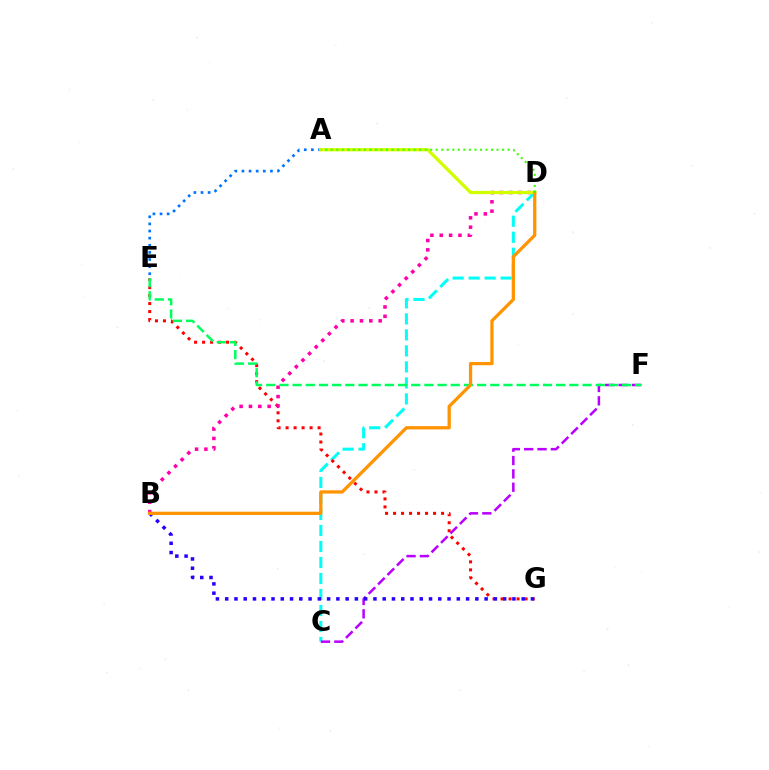{('C', 'D'): [{'color': '#00fff6', 'line_style': 'dashed', 'thickness': 2.17}], ('E', 'G'): [{'color': '#ff0000', 'line_style': 'dotted', 'thickness': 2.17}], ('A', 'E'): [{'color': '#0074ff', 'line_style': 'dotted', 'thickness': 1.93}], ('C', 'F'): [{'color': '#b900ff', 'line_style': 'dashed', 'thickness': 1.81}], ('B', 'D'): [{'color': '#ff00ac', 'line_style': 'dotted', 'thickness': 2.54}, {'color': '#ff9400', 'line_style': 'solid', 'thickness': 2.35}], ('B', 'G'): [{'color': '#2500ff', 'line_style': 'dotted', 'thickness': 2.52}], ('A', 'D'): [{'color': '#d1ff00', 'line_style': 'solid', 'thickness': 2.36}, {'color': '#3dff00', 'line_style': 'dotted', 'thickness': 1.5}], ('E', 'F'): [{'color': '#00ff5c', 'line_style': 'dashed', 'thickness': 1.79}]}